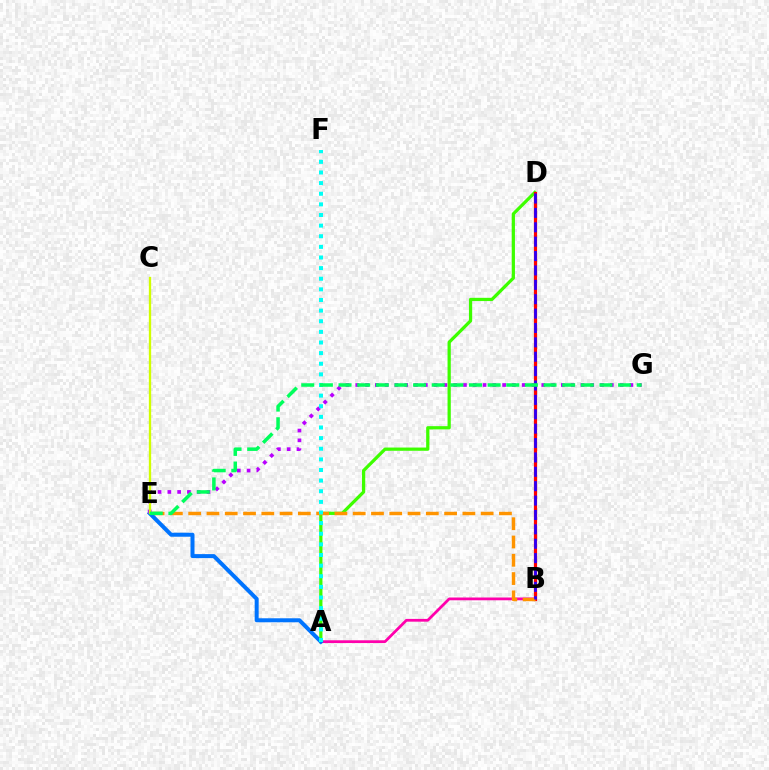{('A', 'D'): [{'color': '#3dff00', 'line_style': 'solid', 'thickness': 2.33}], ('A', 'B'): [{'color': '#ff00ac', 'line_style': 'solid', 'thickness': 1.99}], ('B', 'D'): [{'color': '#ff0000', 'line_style': 'solid', 'thickness': 2.32}, {'color': '#2500ff', 'line_style': 'dashed', 'thickness': 1.95}], ('B', 'E'): [{'color': '#ff9400', 'line_style': 'dashed', 'thickness': 2.48}], ('A', 'E'): [{'color': '#0074ff', 'line_style': 'solid', 'thickness': 2.88}], ('E', 'G'): [{'color': '#b900ff', 'line_style': 'dotted', 'thickness': 2.66}, {'color': '#00ff5c', 'line_style': 'dashed', 'thickness': 2.53}], ('C', 'E'): [{'color': '#d1ff00', 'line_style': 'solid', 'thickness': 1.67}], ('A', 'F'): [{'color': '#00fff6', 'line_style': 'dotted', 'thickness': 2.89}]}